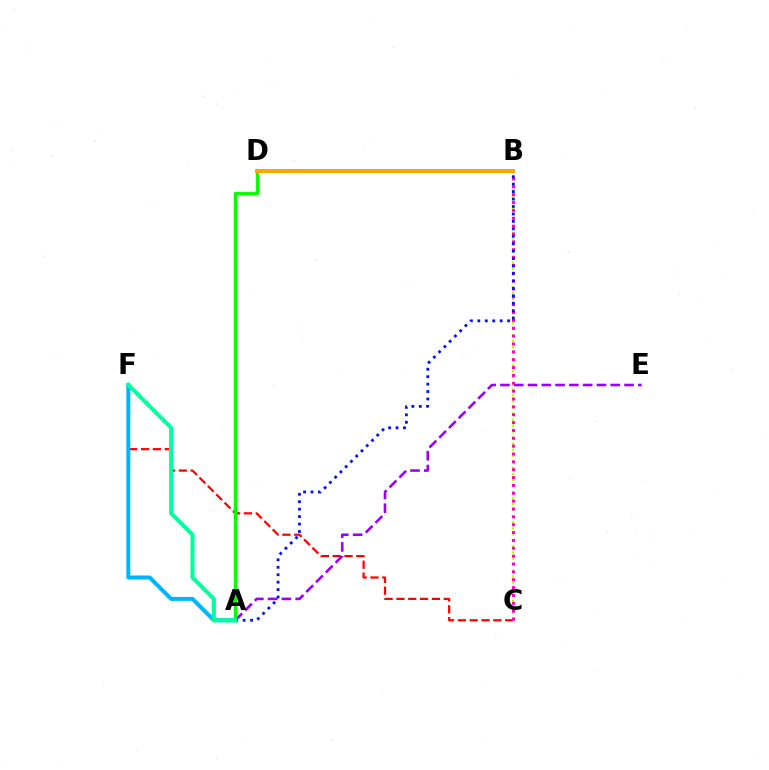{('C', 'F'): [{'color': '#ff0000', 'line_style': 'dashed', 'thickness': 1.61}], ('A', 'E'): [{'color': '#9b00ff', 'line_style': 'dashed', 'thickness': 1.87}], ('B', 'C'): [{'color': '#b3ff00', 'line_style': 'dotted', 'thickness': 1.64}, {'color': '#ff00bd', 'line_style': 'dotted', 'thickness': 2.13}], ('A', 'D'): [{'color': '#08ff00', 'line_style': 'solid', 'thickness': 2.47}], ('A', 'B'): [{'color': '#0010ff', 'line_style': 'dotted', 'thickness': 2.02}], ('A', 'F'): [{'color': '#00b5ff', 'line_style': 'solid', 'thickness': 2.88}, {'color': '#00ff9d', 'line_style': 'solid', 'thickness': 2.89}], ('B', 'D'): [{'color': '#ffa500', 'line_style': 'solid', 'thickness': 2.87}]}